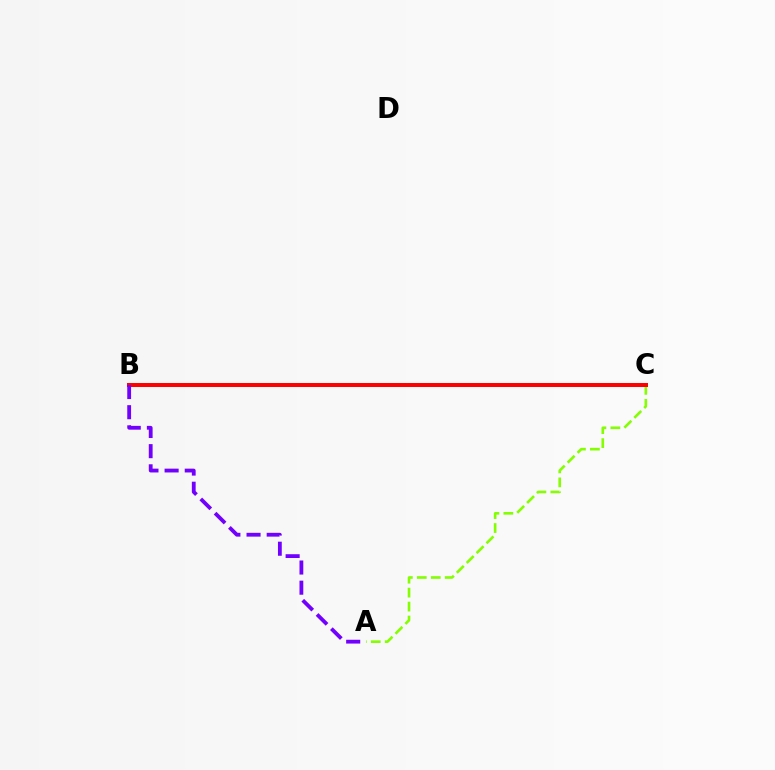{('B', 'C'): [{'color': '#00fff6', 'line_style': 'dotted', 'thickness': 2.11}, {'color': '#ff0000', 'line_style': 'solid', 'thickness': 2.87}], ('A', 'C'): [{'color': '#84ff00', 'line_style': 'dashed', 'thickness': 1.9}], ('A', 'B'): [{'color': '#7200ff', 'line_style': 'dashed', 'thickness': 2.74}]}